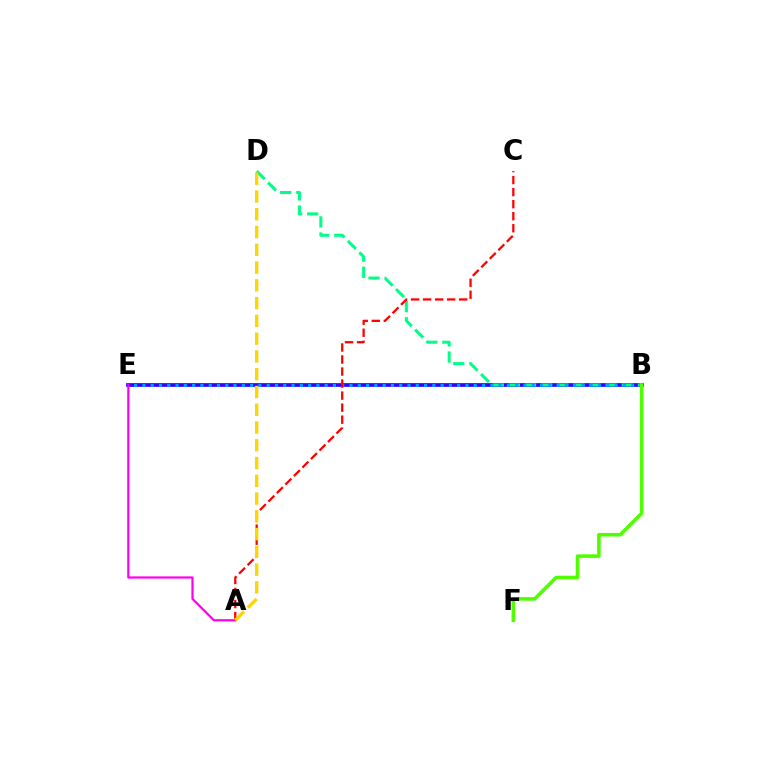{('B', 'E'): [{'color': '#3700ff', 'line_style': 'solid', 'thickness': 2.69}, {'color': '#009eff', 'line_style': 'dotted', 'thickness': 2.25}], ('B', 'D'): [{'color': '#00ff86', 'line_style': 'dashed', 'thickness': 2.19}], ('A', 'C'): [{'color': '#ff0000', 'line_style': 'dashed', 'thickness': 1.63}], ('A', 'E'): [{'color': '#ff00ed', 'line_style': 'solid', 'thickness': 1.6}], ('B', 'F'): [{'color': '#4fff00', 'line_style': 'solid', 'thickness': 2.56}], ('A', 'D'): [{'color': '#ffd500', 'line_style': 'dashed', 'thickness': 2.41}]}